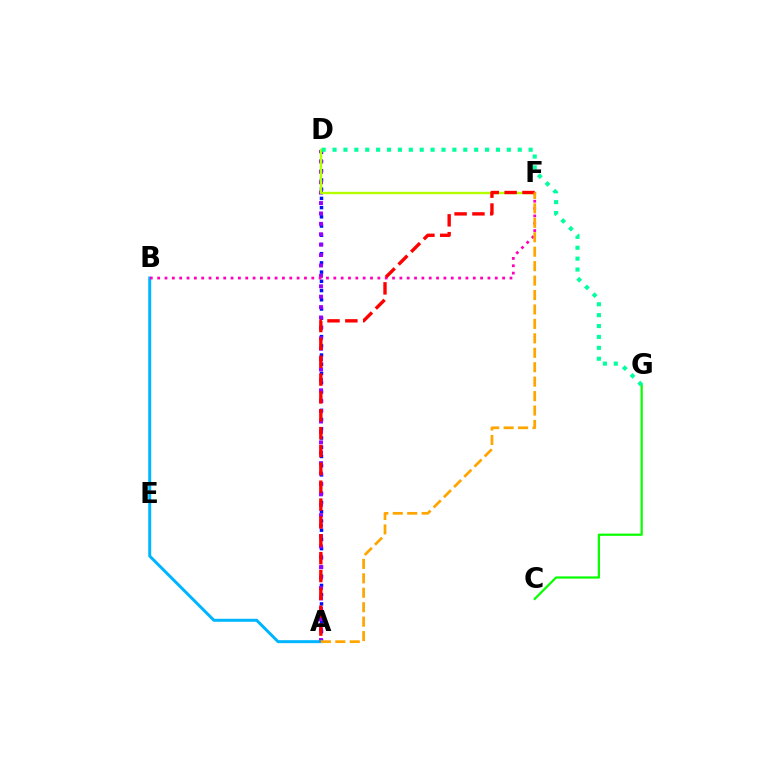{('A', 'D'): [{'color': '#0010ff', 'line_style': 'dotted', 'thickness': 2.5}, {'color': '#9b00ff', 'line_style': 'dotted', 'thickness': 2.83}], ('D', 'F'): [{'color': '#b3ff00', 'line_style': 'solid', 'thickness': 1.71}], ('C', 'G'): [{'color': '#08ff00', 'line_style': 'solid', 'thickness': 1.6}], ('A', 'B'): [{'color': '#00b5ff', 'line_style': 'solid', 'thickness': 2.15}], ('B', 'F'): [{'color': '#ff00bd', 'line_style': 'dotted', 'thickness': 1.99}], ('A', 'F'): [{'color': '#ff0000', 'line_style': 'dashed', 'thickness': 2.43}, {'color': '#ffa500', 'line_style': 'dashed', 'thickness': 1.96}], ('D', 'G'): [{'color': '#00ff9d', 'line_style': 'dotted', 'thickness': 2.96}]}